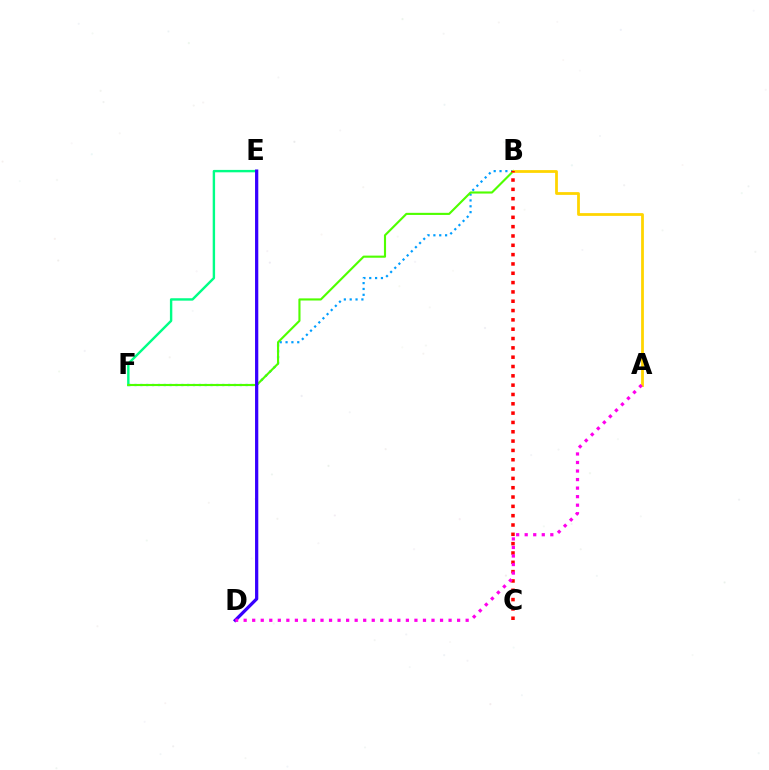{('E', 'F'): [{'color': '#00ff86', 'line_style': 'solid', 'thickness': 1.73}], ('B', 'F'): [{'color': '#009eff', 'line_style': 'dotted', 'thickness': 1.59}, {'color': '#4fff00', 'line_style': 'solid', 'thickness': 1.53}], ('A', 'B'): [{'color': '#ffd500', 'line_style': 'solid', 'thickness': 2.0}], ('D', 'E'): [{'color': '#3700ff', 'line_style': 'solid', 'thickness': 2.34}], ('B', 'C'): [{'color': '#ff0000', 'line_style': 'dotted', 'thickness': 2.53}], ('A', 'D'): [{'color': '#ff00ed', 'line_style': 'dotted', 'thickness': 2.32}]}